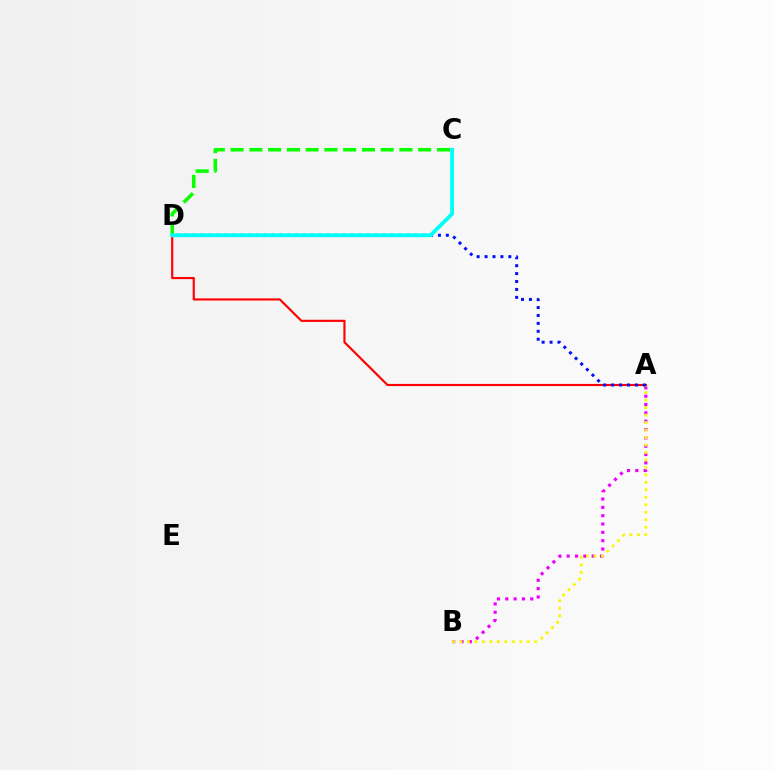{('A', 'B'): [{'color': '#ee00ff', 'line_style': 'dotted', 'thickness': 2.26}, {'color': '#fcf500', 'line_style': 'dotted', 'thickness': 2.03}], ('C', 'D'): [{'color': '#08ff00', 'line_style': 'dashed', 'thickness': 2.55}, {'color': '#00fff6', 'line_style': 'solid', 'thickness': 2.73}], ('A', 'D'): [{'color': '#ff0000', 'line_style': 'solid', 'thickness': 1.55}, {'color': '#0010ff', 'line_style': 'dotted', 'thickness': 2.15}]}